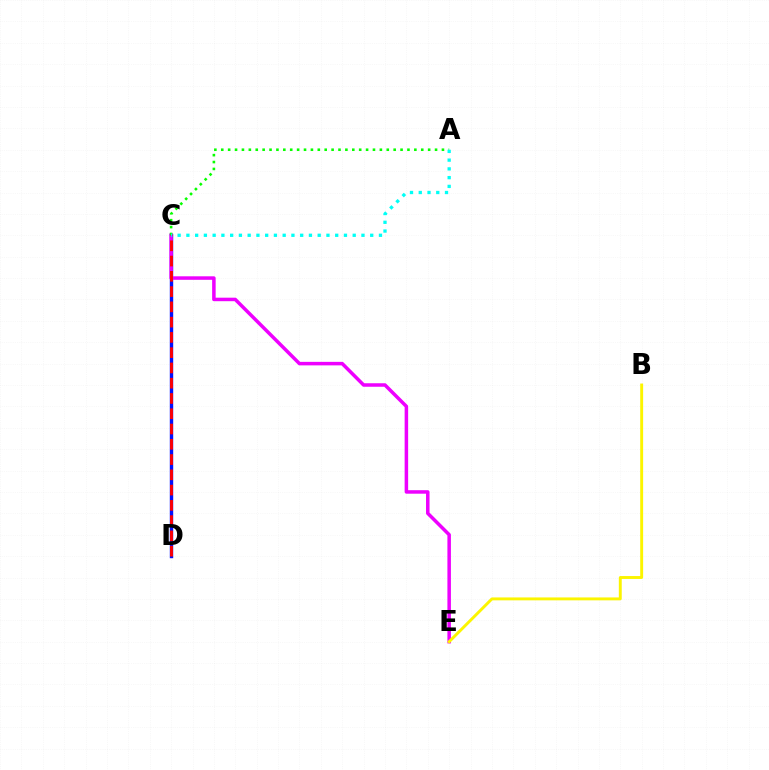{('C', 'D'): [{'color': '#0010ff', 'line_style': 'solid', 'thickness': 2.45}, {'color': '#ff0000', 'line_style': 'dashed', 'thickness': 2.07}], ('C', 'E'): [{'color': '#ee00ff', 'line_style': 'solid', 'thickness': 2.53}], ('A', 'C'): [{'color': '#08ff00', 'line_style': 'dotted', 'thickness': 1.87}, {'color': '#00fff6', 'line_style': 'dotted', 'thickness': 2.38}], ('B', 'E'): [{'color': '#fcf500', 'line_style': 'solid', 'thickness': 2.1}]}